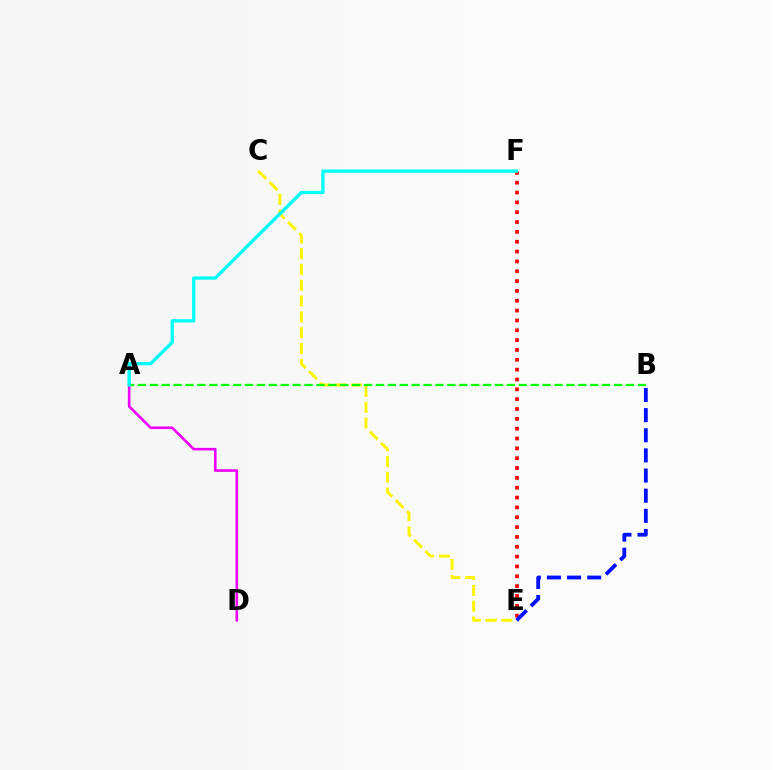{('A', 'D'): [{'color': '#ee00ff', 'line_style': 'solid', 'thickness': 1.89}], ('C', 'E'): [{'color': '#fcf500', 'line_style': 'dashed', 'thickness': 2.15}], ('E', 'F'): [{'color': '#ff0000', 'line_style': 'dotted', 'thickness': 2.67}], ('A', 'B'): [{'color': '#08ff00', 'line_style': 'dashed', 'thickness': 1.62}], ('A', 'F'): [{'color': '#00fff6', 'line_style': 'solid', 'thickness': 2.37}], ('B', 'E'): [{'color': '#0010ff', 'line_style': 'dashed', 'thickness': 2.74}]}